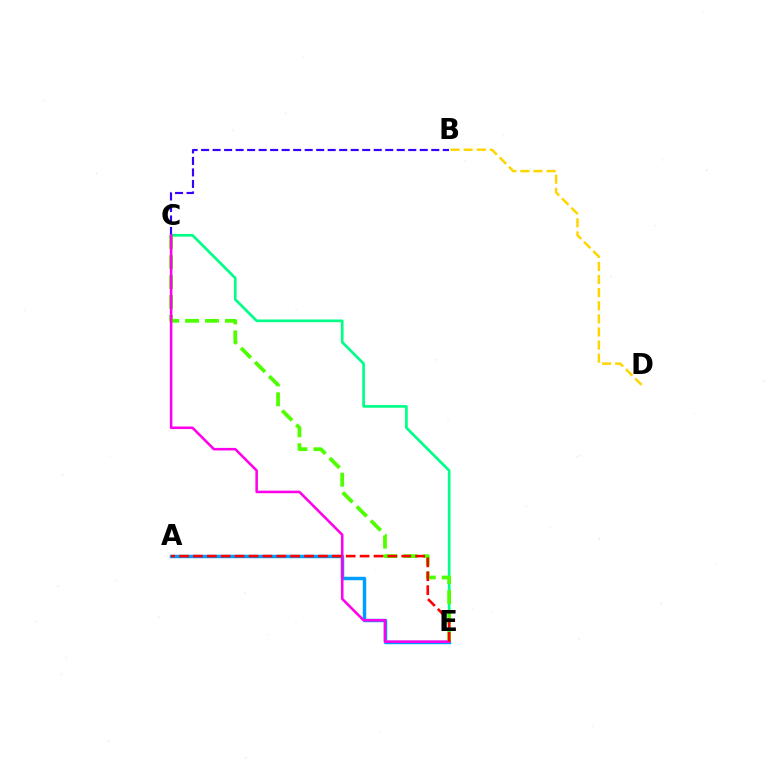{('A', 'E'): [{'color': '#009eff', 'line_style': 'solid', 'thickness': 2.48}, {'color': '#ff0000', 'line_style': 'dashed', 'thickness': 1.89}], ('C', 'E'): [{'color': '#00ff86', 'line_style': 'solid', 'thickness': 1.93}, {'color': '#4fff00', 'line_style': 'dashed', 'thickness': 2.71}, {'color': '#ff00ed', 'line_style': 'solid', 'thickness': 1.84}], ('B', 'D'): [{'color': '#ffd500', 'line_style': 'dashed', 'thickness': 1.78}], ('B', 'C'): [{'color': '#3700ff', 'line_style': 'dashed', 'thickness': 1.56}]}